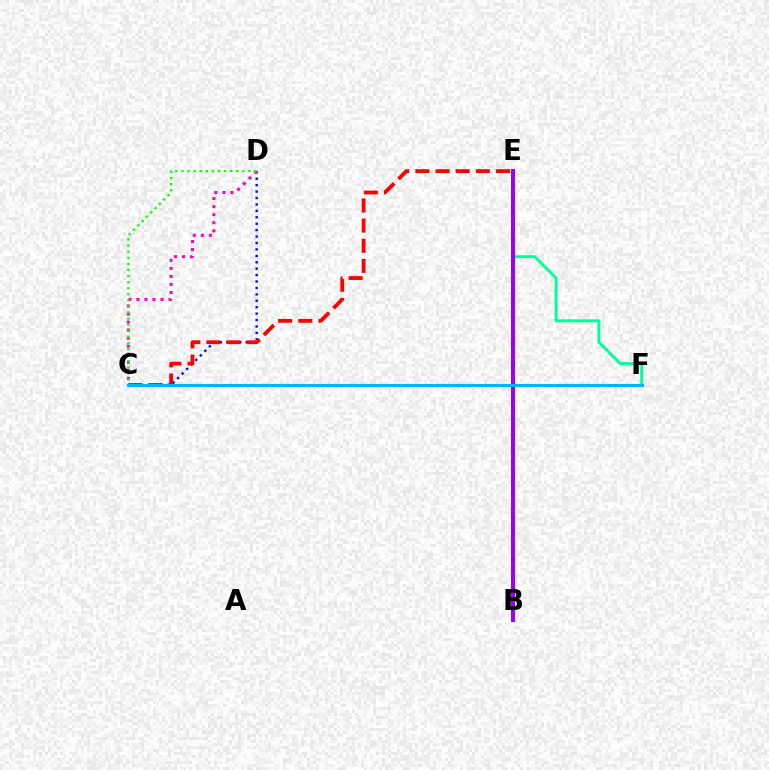{('C', 'D'): [{'color': '#0010ff', 'line_style': 'dotted', 'thickness': 1.75}, {'color': '#ff00bd', 'line_style': 'dotted', 'thickness': 2.18}, {'color': '#08ff00', 'line_style': 'dotted', 'thickness': 1.65}], ('B', 'E'): [{'color': '#b3ff00', 'line_style': 'solid', 'thickness': 2.18}, {'color': '#ffa500', 'line_style': 'solid', 'thickness': 2.92}, {'color': '#9b00ff', 'line_style': 'solid', 'thickness': 2.88}], ('E', 'F'): [{'color': '#00ff9d', 'line_style': 'solid', 'thickness': 2.11}], ('C', 'E'): [{'color': '#ff0000', 'line_style': 'dashed', 'thickness': 2.74}], ('C', 'F'): [{'color': '#00b5ff', 'line_style': 'solid', 'thickness': 2.22}]}